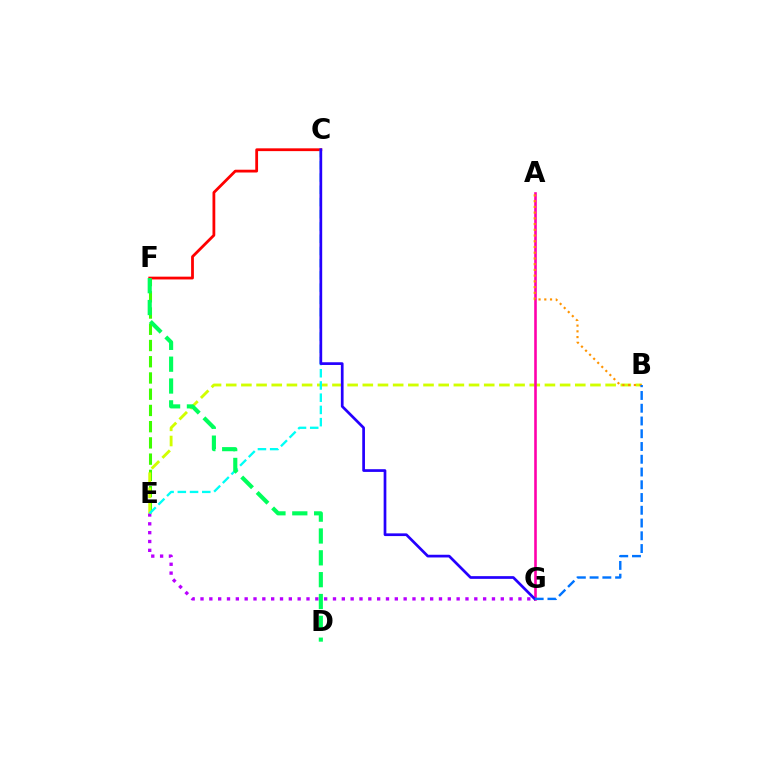{('E', 'G'): [{'color': '#b900ff', 'line_style': 'dotted', 'thickness': 2.4}], ('E', 'F'): [{'color': '#3dff00', 'line_style': 'dashed', 'thickness': 2.21}], ('B', 'E'): [{'color': '#d1ff00', 'line_style': 'dashed', 'thickness': 2.06}], ('C', 'F'): [{'color': '#ff0000', 'line_style': 'solid', 'thickness': 2.01}], ('A', 'G'): [{'color': '#ff00ac', 'line_style': 'solid', 'thickness': 1.88}], ('A', 'B'): [{'color': '#ff9400', 'line_style': 'dotted', 'thickness': 1.56}], ('C', 'E'): [{'color': '#00fff6', 'line_style': 'dashed', 'thickness': 1.66}], ('C', 'G'): [{'color': '#2500ff', 'line_style': 'solid', 'thickness': 1.95}], ('B', 'G'): [{'color': '#0074ff', 'line_style': 'dashed', 'thickness': 1.73}], ('D', 'F'): [{'color': '#00ff5c', 'line_style': 'dashed', 'thickness': 2.97}]}